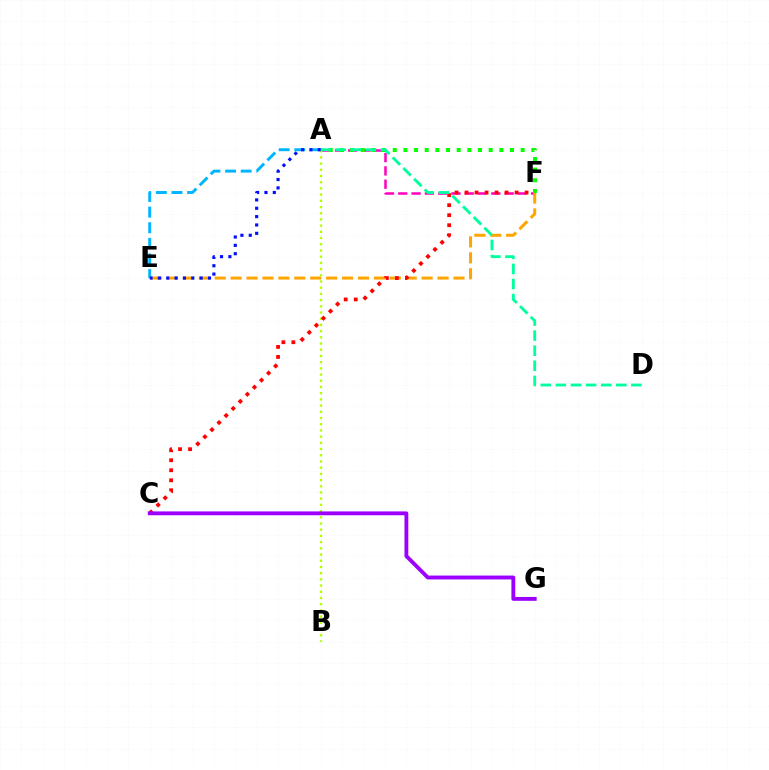{('A', 'E'): [{'color': '#00b5ff', 'line_style': 'dashed', 'thickness': 2.12}, {'color': '#0010ff', 'line_style': 'dotted', 'thickness': 2.27}], ('A', 'F'): [{'color': '#ff00bd', 'line_style': 'dashed', 'thickness': 1.81}, {'color': '#08ff00', 'line_style': 'dotted', 'thickness': 2.9}], ('E', 'F'): [{'color': '#ffa500', 'line_style': 'dashed', 'thickness': 2.16}], ('A', 'B'): [{'color': '#b3ff00', 'line_style': 'dotted', 'thickness': 1.69}], ('C', 'F'): [{'color': '#ff0000', 'line_style': 'dotted', 'thickness': 2.72}], ('C', 'G'): [{'color': '#9b00ff', 'line_style': 'solid', 'thickness': 2.78}], ('A', 'D'): [{'color': '#00ff9d', 'line_style': 'dashed', 'thickness': 2.05}]}